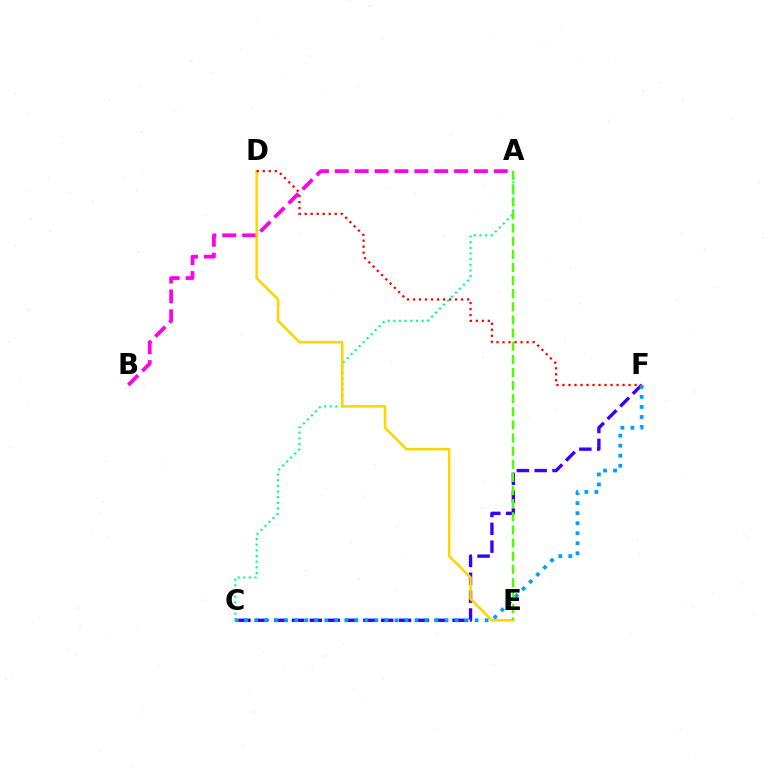{('A', 'B'): [{'color': '#ff00ed', 'line_style': 'dashed', 'thickness': 2.7}], ('C', 'F'): [{'color': '#3700ff', 'line_style': 'dashed', 'thickness': 2.42}, {'color': '#009eff', 'line_style': 'dotted', 'thickness': 2.72}], ('A', 'C'): [{'color': '#00ff86', 'line_style': 'dotted', 'thickness': 1.53}], ('D', 'E'): [{'color': '#ffd500', 'line_style': 'solid', 'thickness': 1.85}], ('D', 'F'): [{'color': '#ff0000', 'line_style': 'dotted', 'thickness': 1.63}], ('A', 'E'): [{'color': '#4fff00', 'line_style': 'dashed', 'thickness': 1.78}]}